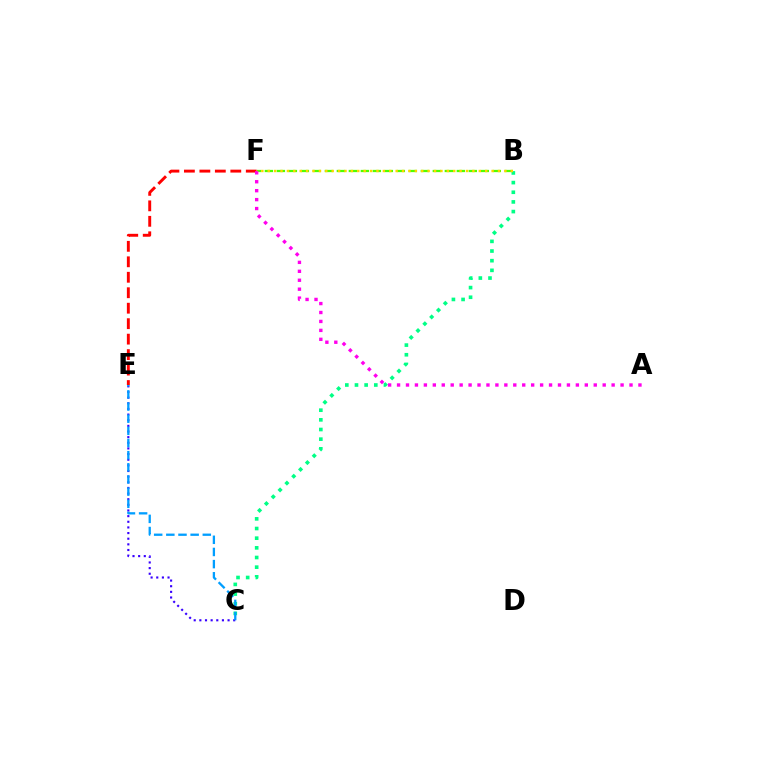{('B', 'C'): [{'color': '#00ff86', 'line_style': 'dotted', 'thickness': 2.62}], ('E', 'F'): [{'color': '#ff0000', 'line_style': 'dashed', 'thickness': 2.1}], ('C', 'E'): [{'color': '#3700ff', 'line_style': 'dotted', 'thickness': 1.53}, {'color': '#009eff', 'line_style': 'dashed', 'thickness': 1.65}], ('B', 'F'): [{'color': '#4fff00', 'line_style': 'dashed', 'thickness': 1.63}, {'color': '#ffd500', 'line_style': 'dotted', 'thickness': 1.74}], ('A', 'F'): [{'color': '#ff00ed', 'line_style': 'dotted', 'thickness': 2.43}]}